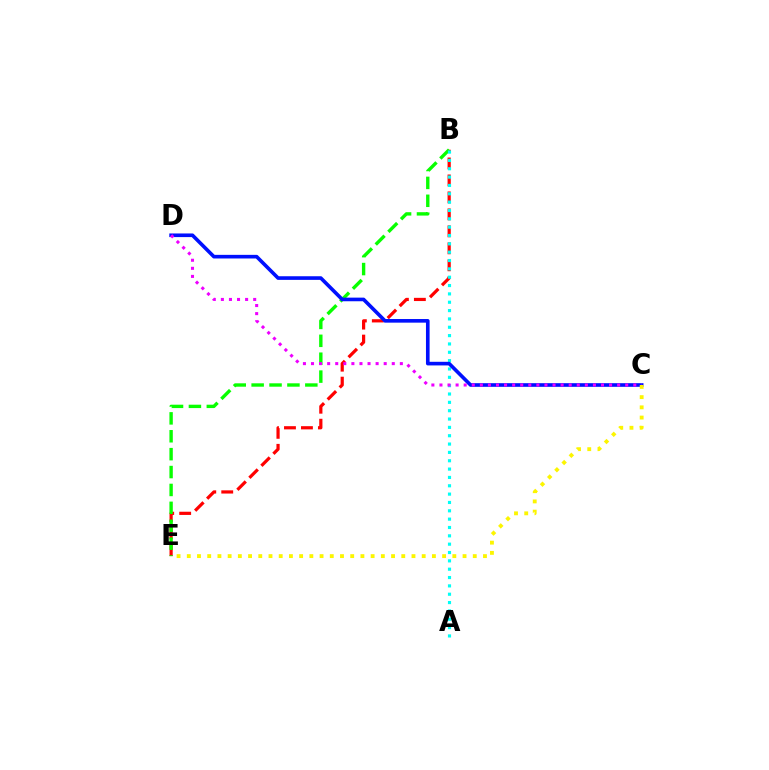{('B', 'E'): [{'color': '#ff0000', 'line_style': 'dashed', 'thickness': 2.31}, {'color': '#08ff00', 'line_style': 'dashed', 'thickness': 2.43}], ('A', 'B'): [{'color': '#00fff6', 'line_style': 'dotted', 'thickness': 2.27}], ('C', 'D'): [{'color': '#0010ff', 'line_style': 'solid', 'thickness': 2.61}, {'color': '#ee00ff', 'line_style': 'dotted', 'thickness': 2.19}], ('C', 'E'): [{'color': '#fcf500', 'line_style': 'dotted', 'thickness': 2.77}]}